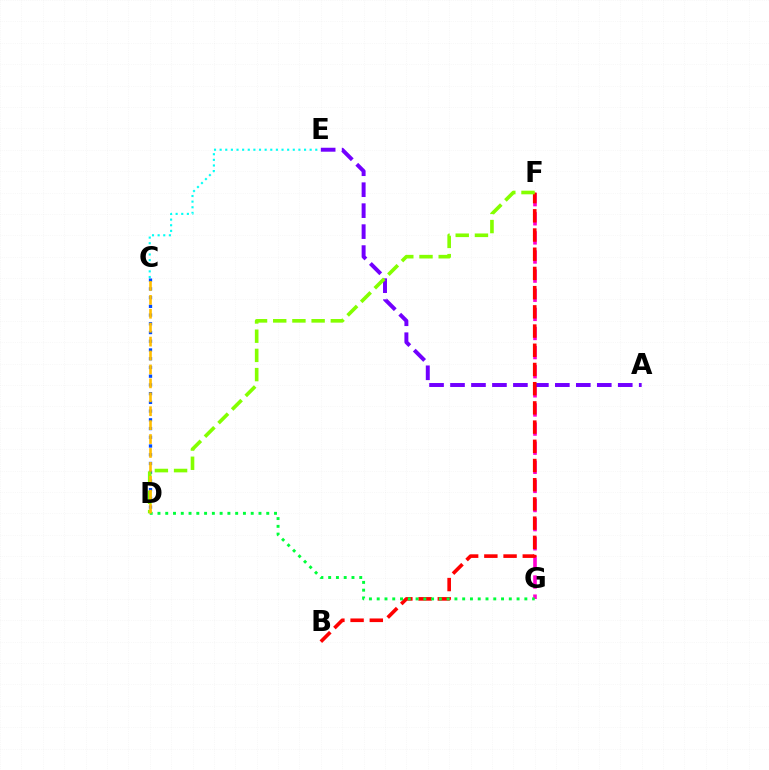{('F', 'G'): [{'color': '#ff00cf', 'line_style': 'dashed', 'thickness': 2.6}], ('A', 'E'): [{'color': '#7200ff', 'line_style': 'dashed', 'thickness': 2.85}], ('C', 'E'): [{'color': '#00fff6', 'line_style': 'dotted', 'thickness': 1.53}], ('C', 'D'): [{'color': '#004bff', 'line_style': 'dotted', 'thickness': 2.37}, {'color': '#ffbd00', 'line_style': 'dashed', 'thickness': 1.89}], ('B', 'F'): [{'color': '#ff0000', 'line_style': 'dashed', 'thickness': 2.61}], ('D', 'F'): [{'color': '#84ff00', 'line_style': 'dashed', 'thickness': 2.61}], ('D', 'G'): [{'color': '#00ff39', 'line_style': 'dotted', 'thickness': 2.11}]}